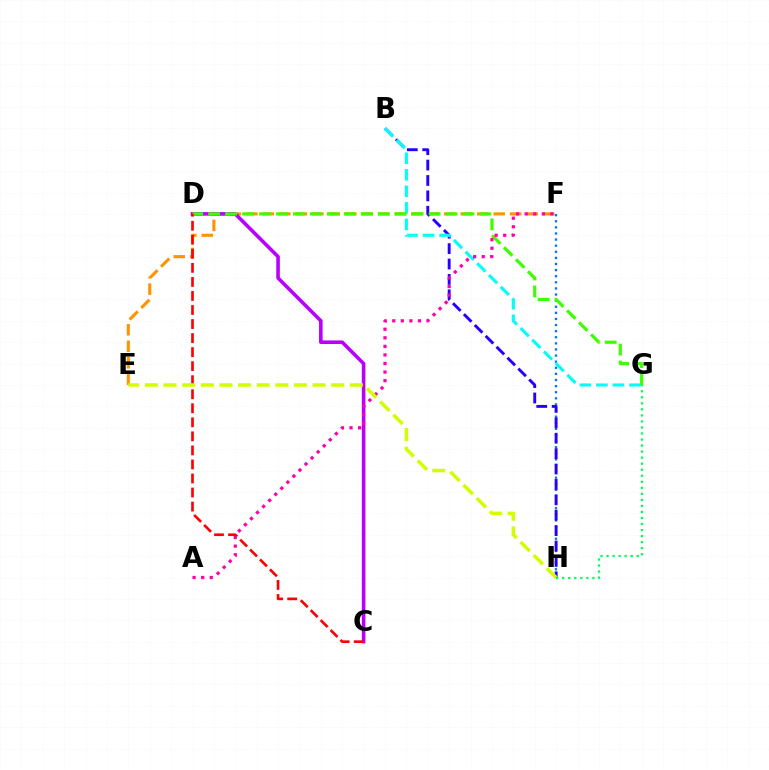{('E', 'F'): [{'color': '#ff9400', 'line_style': 'dashed', 'thickness': 2.24}], ('F', 'H'): [{'color': '#0074ff', 'line_style': 'dotted', 'thickness': 1.66}], ('B', 'H'): [{'color': '#2500ff', 'line_style': 'dashed', 'thickness': 2.09}], ('C', 'D'): [{'color': '#b900ff', 'line_style': 'solid', 'thickness': 2.59}, {'color': '#ff0000', 'line_style': 'dashed', 'thickness': 1.91}], ('B', 'G'): [{'color': '#00fff6', 'line_style': 'dashed', 'thickness': 2.25}], ('D', 'G'): [{'color': '#3dff00', 'line_style': 'dashed', 'thickness': 2.3}], ('A', 'F'): [{'color': '#ff00ac', 'line_style': 'dotted', 'thickness': 2.33}], ('E', 'H'): [{'color': '#d1ff00', 'line_style': 'dashed', 'thickness': 2.53}], ('G', 'H'): [{'color': '#00ff5c', 'line_style': 'dotted', 'thickness': 1.64}]}